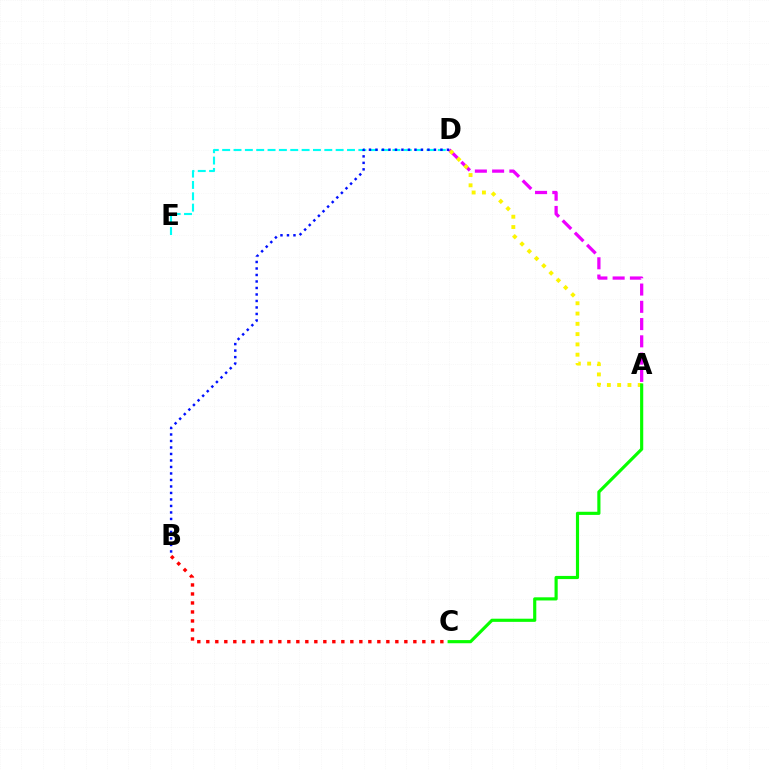{('A', 'D'): [{'color': '#ee00ff', 'line_style': 'dashed', 'thickness': 2.34}, {'color': '#fcf500', 'line_style': 'dotted', 'thickness': 2.79}], ('D', 'E'): [{'color': '#00fff6', 'line_style': 'dashed', 'thickness': 1.54}], ('B', 'D'): [{'color': '#0010ff', 'line_style': 'dotted', 'thickness': 1.77}], ('B', 'C'): [{'color': '#ff0000', 'line_style': 'dotted', 'thickness': 2.45}], ('A', 'C'): [{'color': '#08ff00', 'line_style': 'solid', 'thickness': 2.27}]}